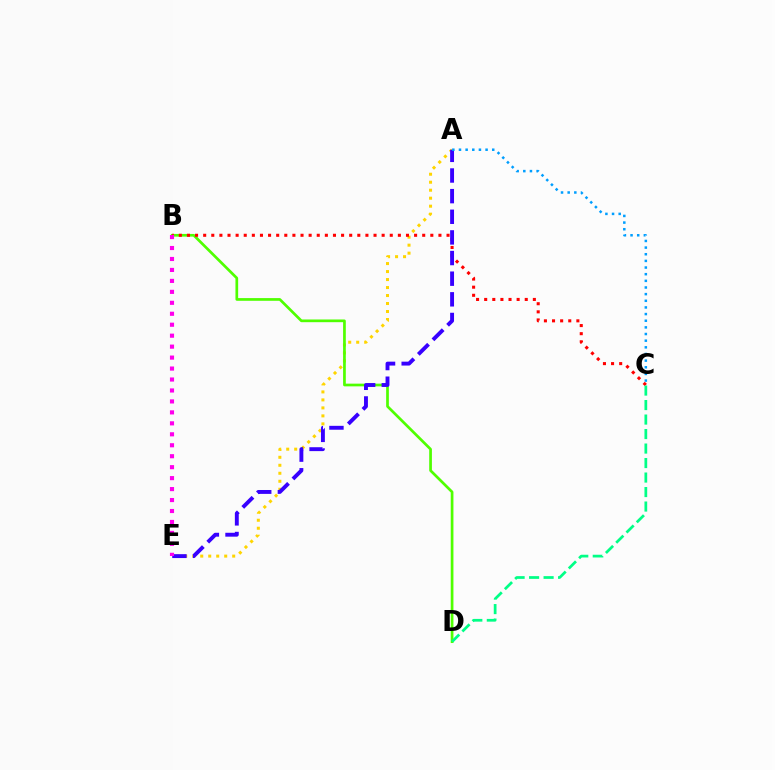{('A', 'E'): [{'color': '#ffd500', 'line_style': 'dotted', 'thickness': 2.17}, {'color': '#3700ff', 'line_style': 'dashed', 'thickness': 2.8}], ('B', 'D'): [{'color': '#4fff00', 'line_style': 'solid', 'thickness': 1.95}], ('B', 'C'): [{'color': '#ff0000', 'line_style': 'dotted', 'thickness': 2.2}], ('B', 'E'): [{'color': '#ff00ed', 'line_style': 'dotted', 'thickness': 2.98}], ('A', 'C'): [{'color': '#009eff', 'line_style': 'dotted', 'thickness': 1.81}], ('C', 'D'): [{'color': '#00ff86', 'line_style': 'dashed', 'thickness': 1.97}]}